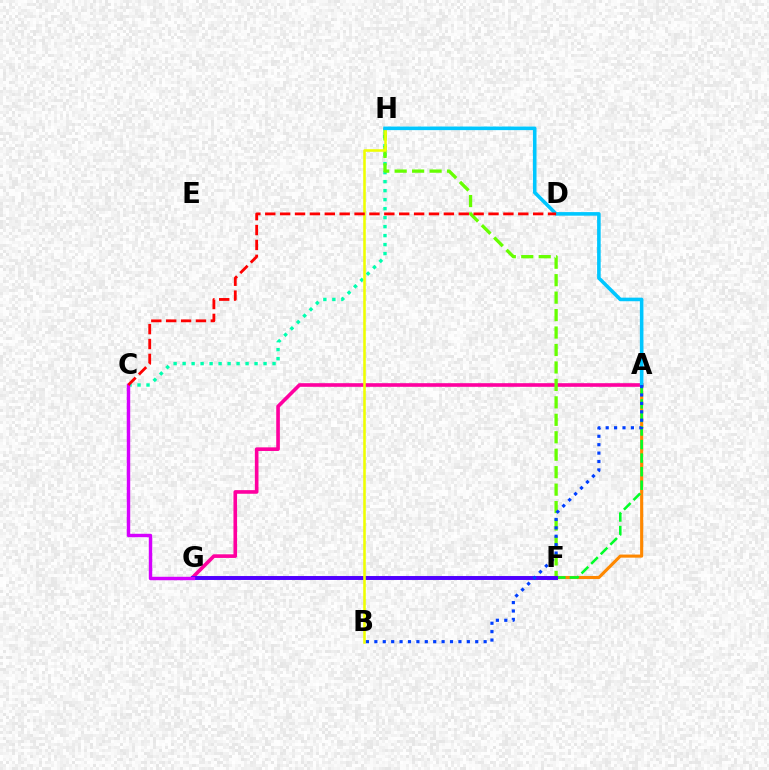{('C', 'H'): [{'color': '#00ffaf', 'line_style': 'dotted', 'thickness': 2.44}], ('A', 'G'): [{'color': '#ff00a0', 'line_style': 'solid', 'thickness': 2.61}], ('A', 'F'): [{'color': '#ff8800', 'line_style': 'solid', 'thickness': 2.23}, {'color': '#00ff27', 'line_style': 'dashed', 'thickness': 1.84}], ('F', 'H'): [{'color': '#66ff00', 'line_style': 'dashed', 'thickness': 2.37}], ('F', 'G'): [{'color': '#4f00ff', 'line_style': 'solid', 'thickness': 2.84}], ('B', 'H'): [{'color': '#eeff00', 'line_style': 'solid', 'thickness': 1.85}], ('A', 'H'): [{'color': '#00c7ff', 'line_style': 'solid', 'thickness': 2.58}], ('C', 'G'): [{'color': '#d600ff', 'line_style': 'solid', 'thickness': 2.46}], ('C', 'D'): [{'color': '#ff0000', 'line_style': 'dashed', 'thickness': 2.02}], ('A', 'B'): [{'color': '#003fff', 'line_style': 'dotted', 'thickness': 2.28}]}